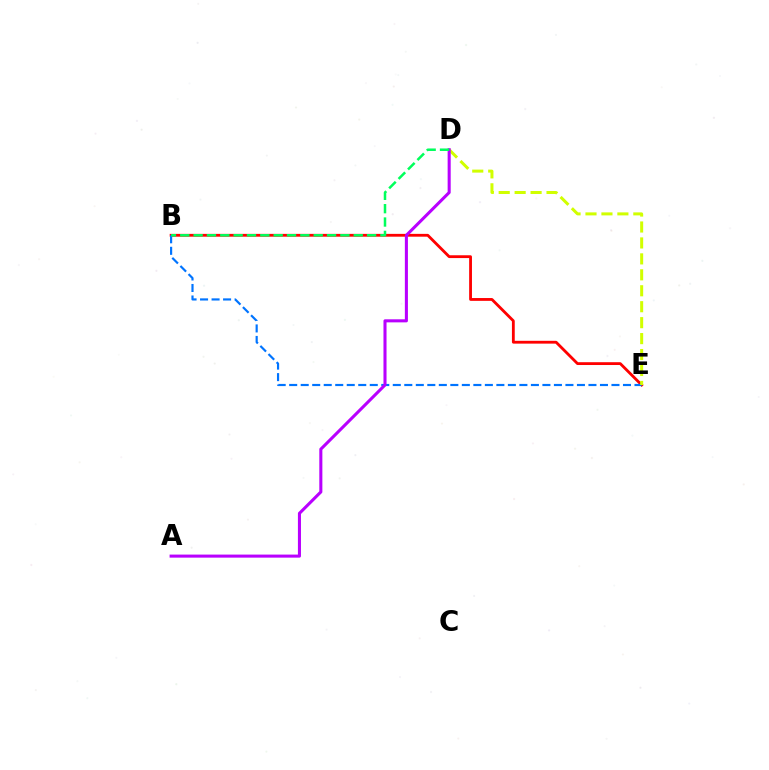{('B', 'E'): [{'color': '#ff0000', 'line_style': 'solid', 'thickness': 2.03}, {'color': '#0074ff', 'line_style': 'dashed', 'thickness': 1.56}], ('D', 'E'): [{'color': '#d1ff00', 'line_style': 'dashed', 'thickness': 2.17}], ('A', 'D'): [{'color': '#b900ff', 'line_style': 'solid', 'thickness': 2.2}], ('B', 'D'): [{'color': '#00ff5c', 'line_style': 'dashed', 'thickness': 1.81}]}